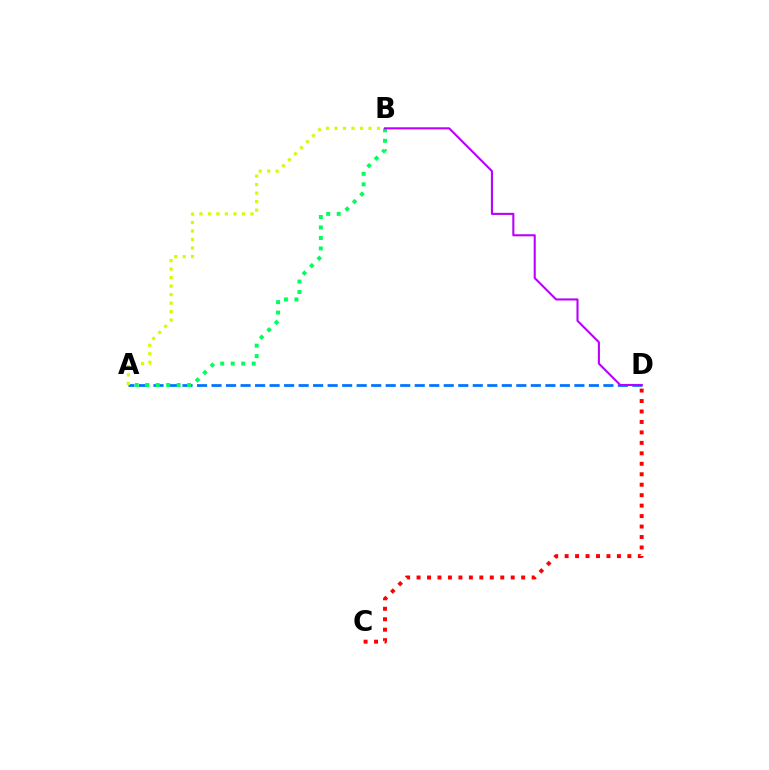{('A', 'D'): [{'color': '#0074ff', 'line_style': 'dashed', 'thickness': 1.97}], ('A', 'B'): [{'color': '#00ff5c', 'line_style': 'dotted', 'thickness': 2.85}, {'color': '#d1ff00', 'line_style': 'dotted', 'thickness': 2.31}], ('C', 'D'): [{'color': '#ff0000', 'line_style': 'dotted', 'thickness': 2.84}], ('B', 'D'): [{'color': '#b900ff', 'line_style': 'solid', 'thickness': 1.5}]}